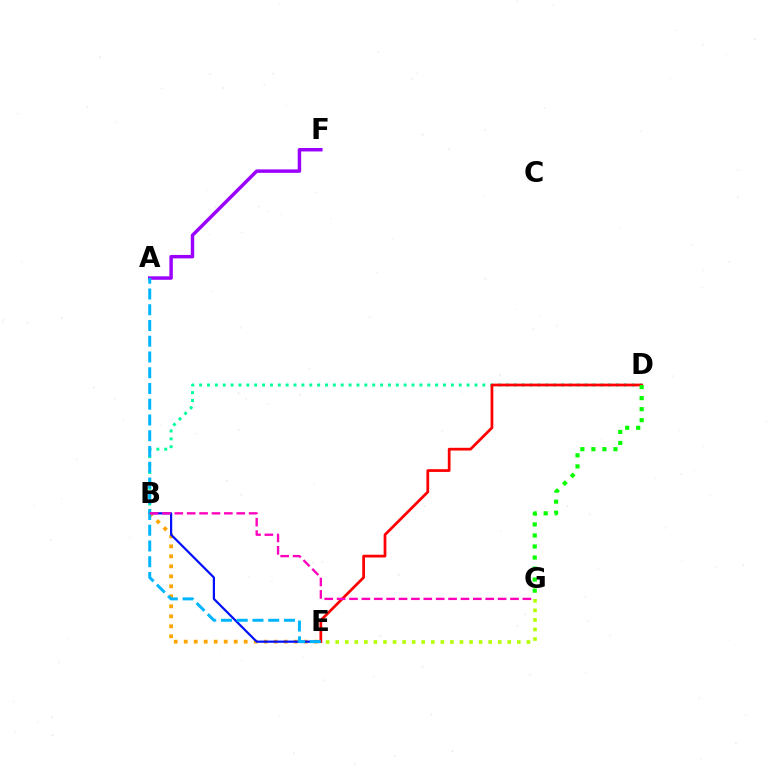{('B', 'E'): [{'color': '#ffa500', 'line_style': 'dotted', 'thickness': 2.72}, {'color': '#0010ff', 'line_style': 'solid', 'thickness': 1.59}], ('A', 'F'): [{'color': '#9b00ff', 'line_style': 'solid', 'thickness': 2.49}], ('B', 'D'): [{'color': '#00ff9d', 'line_style': 'dotted', 'thickness': 2.14}], ('E', 'G'): [{'color': '#b3ff00', 'line_style': 'dotted', 'thickness': 2.6}], ('D', 'E'): [{'color': '#ff0000', 'line_style': 'solid', 'thickness': 1.97}], ('D', 'G'): [{'color': '#08ff00', 'line_style': 'dotted', 'thickness': 3.0}], ('A', 'E'): [{'color': '#00b5ff', 'line_style': 'dashed', 'thickness': 2.14}], ('B', 'G'): [{'color': '#ff00bd', 'line_style': 'dashed', 'thickness': 1.68}]}